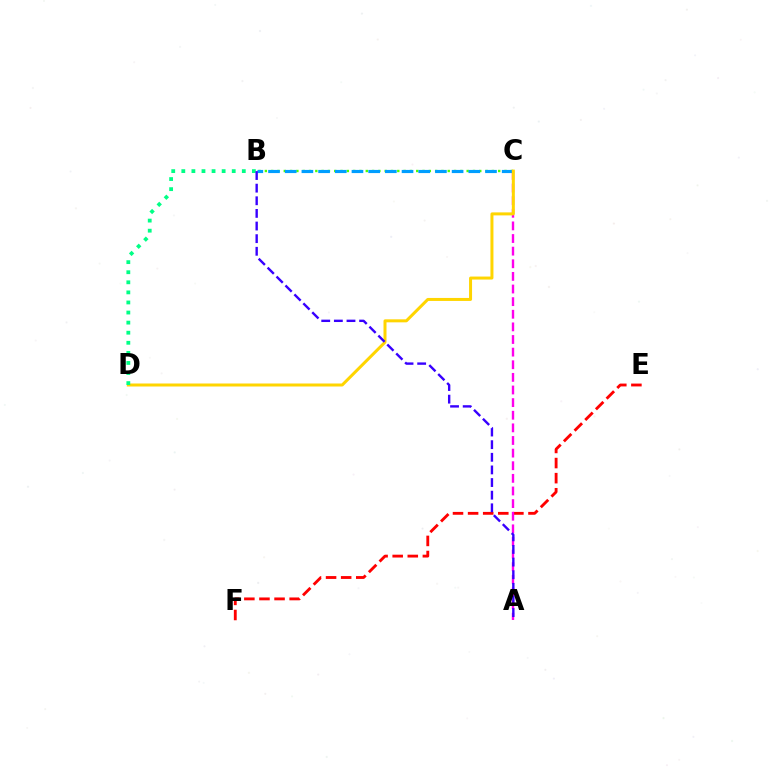{('E', 'F'): [{'color': '#ff0000', 'line_style': 'dashed', 'thickness': 2.05}], ('B', 'C'): [{'color': '#4fff00', 'line_style': 'dotted', 'thickness': 1.71}, {'color': '#009eff', 'line_style': 'dashed', 'thickness': 2.27}], ('A', 'C'): [{'color': '#ff00ed', 'line_style': 'dashed', 'thickness': 1.71}], ('C', 'D'): [{'color': '#ffd500', 'line_style': 'solid', 'thickness': 2.16}], ('B', 'D'): [{'color': '#00ff86', 'line_style': 'dotted', 'thickness': 2.74}], ('A', 'B'): [{'color': '#3700ff', 'line_style': 'dashed', 'thickness': 1.72}]}